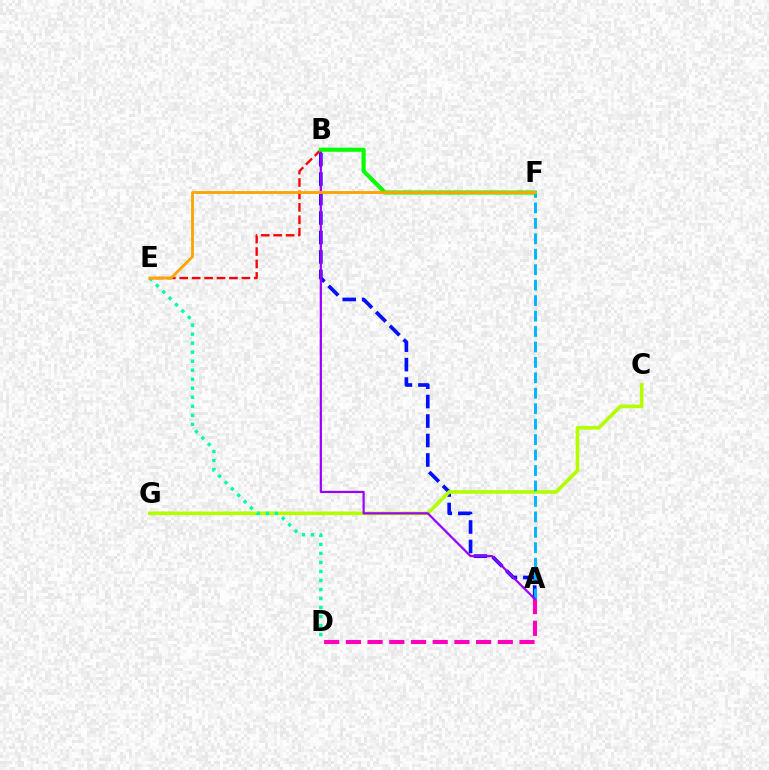{('A', 'B'): [{'color': '#0010ff', 'line_style': 'dashed', 'thickness': 2.64}, {'color': '#9b00ff', 'line_style': 'solid', 'thickness': 1.6}], ('C', 'G'): [{'color': '#b3ff00', 'line_style': 'solid', 'thickness': 2.61}], ('A', 'D'): [{'color': '#ff00bd', 'line_style': 'dashed', 'thickness': 2.95}], ('A', 'F'): [{'color': '#00b5ff', 'line_style': 'dashed', 'thickness': 2.1}], ('D', 'E'): [{'color': '#00ff9d', 'line_style': 'dotted', 'thickness': 2.45}], ('B', 'E'): [{'color': '#ff0000', 'line_style': 'dashed', 'thickness': 1.69}], ('B', 'F'): [{'color': '#08ff00', 'line_style': 'solid', 'thickness': 2.98}], ('E', 'F'): [{'color': '#ffa500', 'line_style': 'solid', 'thickness': 2.06}]}